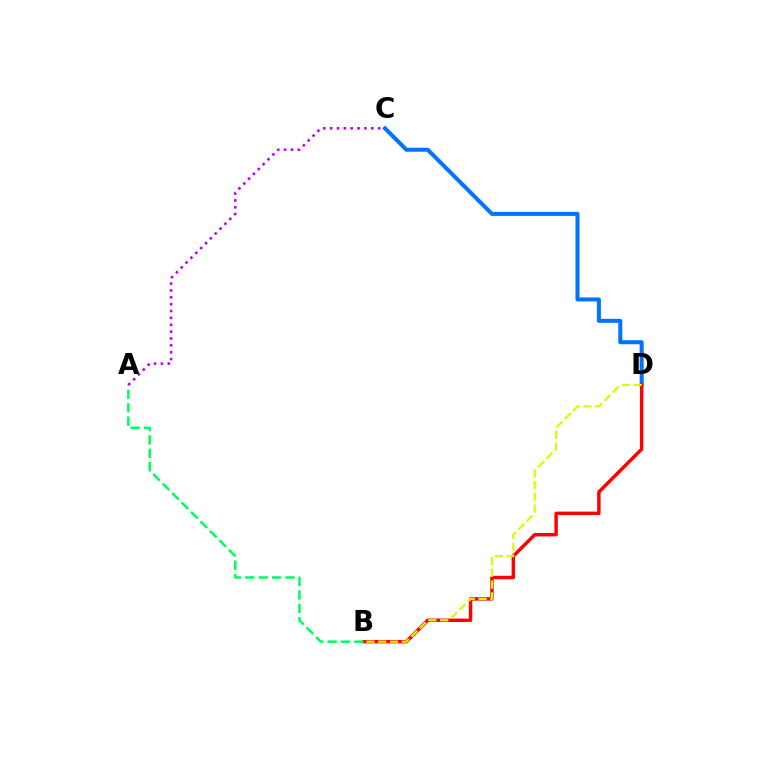{('C', 'D'): [{'color': '#0074ff', 'line_style': 'solid', 'thickness': 2.91}], ('B', 'D'): [{'color': '#ff0000', 'line_style': 'solid', 'thickness': 2.48}, {'color': '#d1ff00', 'line_style': 'dashed', 'thickness': 1.6}], ('A', 'B'): [{'color': '#00ff5c', 'line_style': 'dashed', 'thickness': 1.82}], ('A', 'C'): [{'color': '#b900ff', 'line_style': 'dotted', 'thickness': 1.86}]}